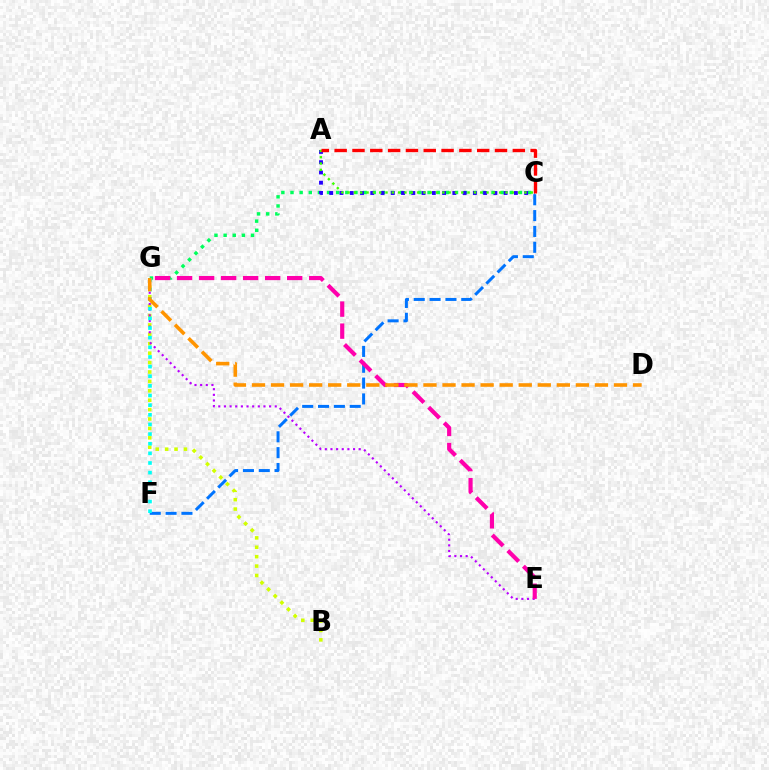{('C', 'G'): [{'color': '#00ff5c', 'line_style': 'dotted', 'thickness': 2.48}], ('A', 'C'): [{'color': '#2500ff', 'line_style': 'dotted', 'thickness': 2.79}, {'color': '#3dff00', 'line_style': 'dotted', 'thickness': 1.72}, {'color': '#ff0000', 'line_style': 'dashed', 'thickness': 2.42}], ('C', 'F'): [{'color': '#0074ff', 'line_style': 'dashed', 'thickness': 2.15}], ('B', 'G'): [{'color': '#d1ff00', 'line_style': 'dotted', 'thickness': 2.56}], ('E', 'G'): [{'color': '#b900ff', 'line_style': 'dotted', 'thickness': 1.53}, {'color': '#ff00ac', 'line_style': 'dashed', 'thickness': 2.99}], ('F', 'G'): [{'color': '#00fff6', 'line_style': 'dotted', 'thickness': 2.62}], ('D', 'G'): [{'color': '#ff9400', 'line_style': 'dashed', 'thickness': 2.59}]}